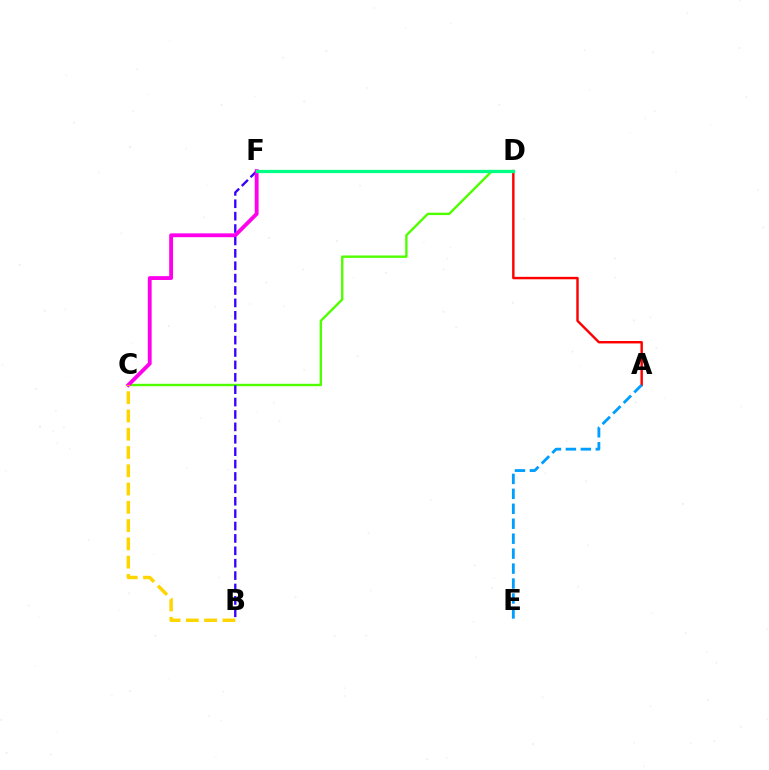{('C', 'D'): [{'color': '#4fff00', 'line_style': 'solid', 'thickness': 1.72}], ('A', 'D'): [{'color': '#ff0000', 'line_style': 'solid', 'thickness': 1.76}], ('B', 'F'): [{'color': '#3700ff', 'line_style': 'dashed', 'thickness': 1.68}], ('C', 'F'): [{'color': '#ff00ed', 'line_style': 'solid', 'thickness': 2.77}], ('D', 'F'): [{'color': '#00ff86', 'line_style': 'solid', 'thickness': 2.34}], ('B', 'C'): [{'color': '#ffd500', 'line_style': 'dashed', 'thickness': 2.48}], ('A', 'E'): [{'color': '#009eff', 'line_style': 'dashed', 'thickness': 2.03}]}